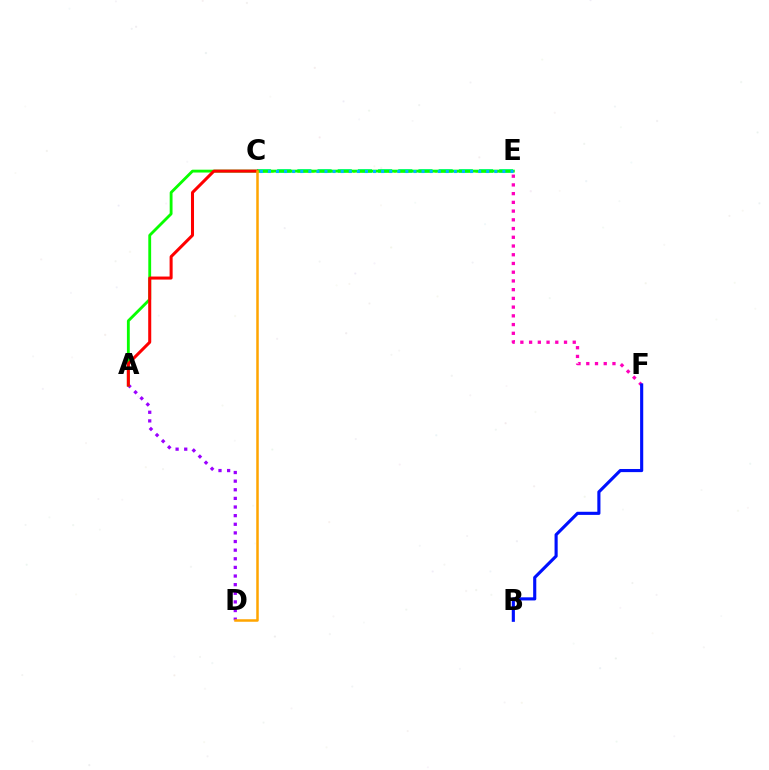{('C', 'E'): [{'color': '#00ff9d', 'line_style': 'dashed', 'thickness': 2.74}, {'color': '#b3ff00', 'line_style': 'dotted', 'thickness': 1.85}, {'color': '#00b5ff', 'line_style': 'dotted', 'thickness': 2.2}], ('A', 'D'): [{'color': '#9b00ff', 'line_style': 'dotted', 'thickness': 2.34}], ('A', 'E'): [{'color': '#08ff00', 'line_style': 'solid', 'thickness': 2.04}], ('E', 'F'): [{'color': '#ff00bd', 'line_style': 'dotted', 'thickness': 2.37}], ('A', 'C'): [{'color': '#ff0000', 'line_style': 'solid', 'thickness': 2.18}], ('C', 'D'): [{'color': '#ffa500', 'line_style': 'solid', 'thickness': 1.81}], ('B', 'F'): [{'color': '#0010ff', 'line_style': 'solid', 'thickness': 2.25}]}